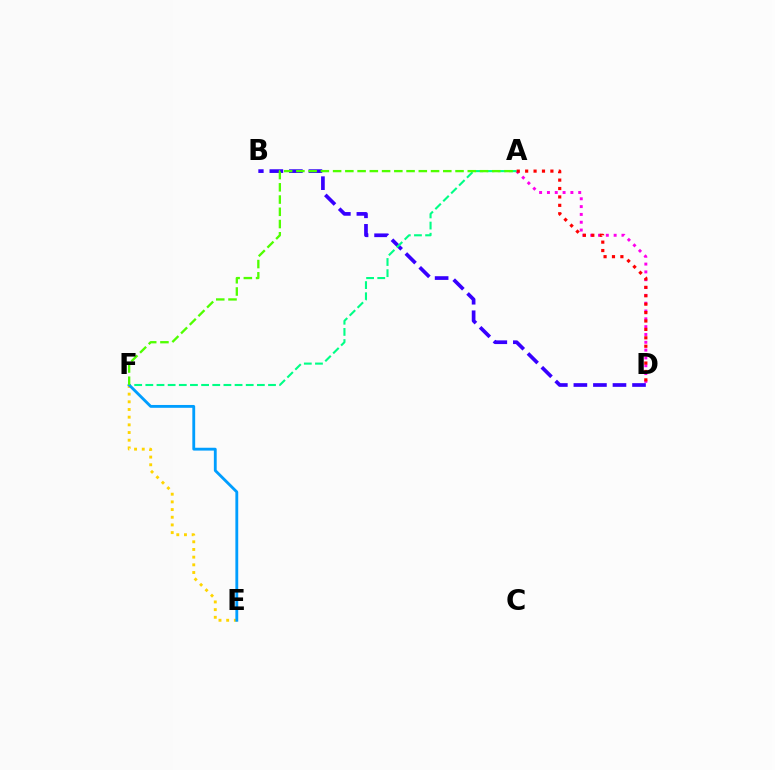{('A', 'D'): [{'color': '#ff00ed', 'line_style': 'dotted', 'thickness': 2.12}, {'color': '#ff0000', 'line_style': 'dotted', 'thickness': 2.29}], ('B', 'D'): [{'color': '#3700ff', 'line_style': 'dashed', 'thickness': 2.65}], ('E', 'F'): [{'color': '#ffd500', 'line_style': 'dotted', 'thickness': 2.09}, {'color': '#009eff', 'line_style': 'solid', 'thickness': 2.04}], ('A', 'F'): [{'color': '#00ff86', 'line_style': 'dashed', 'thickness': 1.52}, {'color': '#4fff00', 'line_style': 'dashed', 'thickness': 1.66}]}